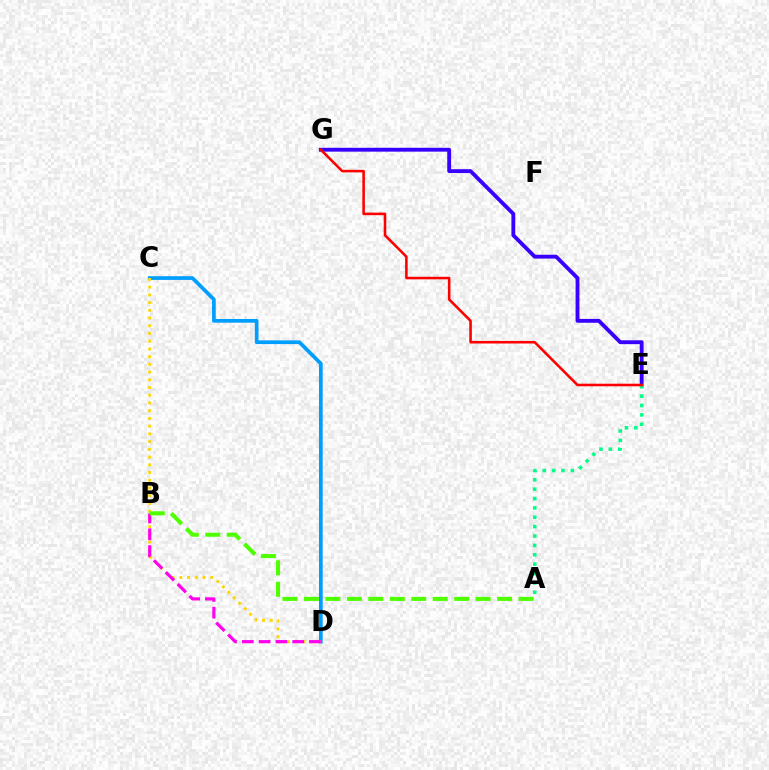{('C', 'D'): [{'color': '#009eff', 'line_style': 'solid', 'thickness': 2.67}, {'color': '#ffd500', 'line_style': 'dotted', 'thickness': 2.1}], ('B', 'D'): [{'color': '#ff00ed', 'line_style': 'dashed', 'thickness': 2.28}], ('E', 'G'): [{'color': '#3700ff', 'line_style': 'solid', 'thickness': 2.78}, {'color': '#ff0000', 'line_style': 'solid', 'thickness': 1.85}], ('A', 'E'): [{'color': '#00ff86', 'line_style': 'dotted', 'thickness': 2.55}], ('A', 'B'): [{'color': '#4fff00', 'line_style': 'dashed', 'thickness': 2.92}]}